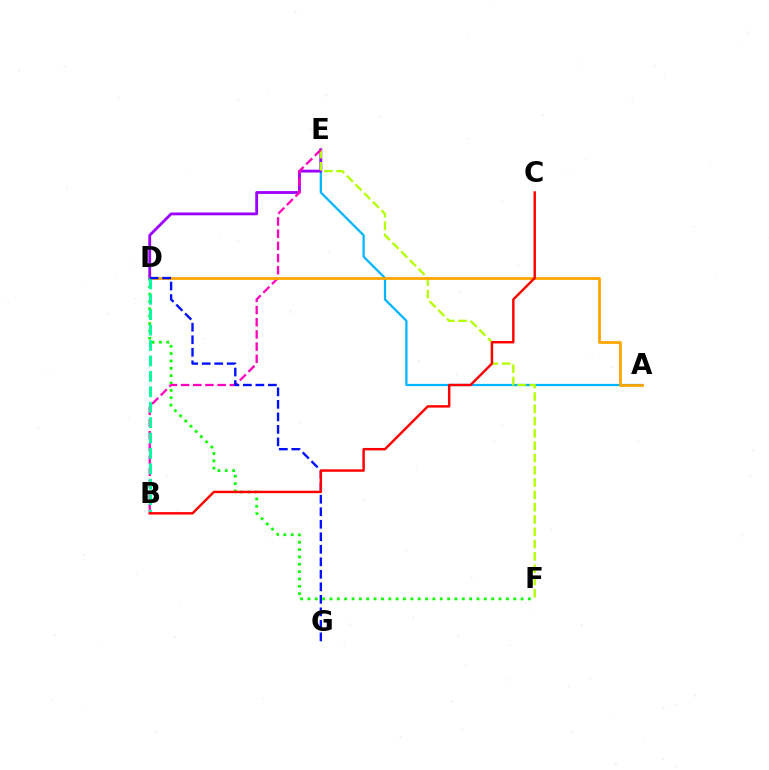{('D', 'F'): [{'color': '#08ff00', 'line_style': 'dotted', 'thickness': 2.0}], ('A', 'E'): [{'color': '#00b5ff', 'line_style': 'solid', 'thickness': 1.62}], ('D', 'E'): [{'color': '#9b00ff', 'line_style': 'solid', 'thickness': 2.03}], ('E', 'F'): [{'color': '#b3ff00', 'line_style': 'dashed', 'thickness': 1.67}], ('B', 'E'): [{'color': '#ff00bd', 'line_style': 'dashed', 'thickness': 1.65}], ('A', 'D'): [{'color': '#ffa500', 'line_style': 'solid', 'thickness': 1.99}], ('B', 'D'): [{'color': '#00ff9d', 'line_style': 'dashed', 'thickness': 2.09}], ('D', 'G'): [{'color': '#0010ff', 'line_style': 'dashed', 'thickness': 1.7}], ('B', 'C'): [{'color': '#ff0000', 'line_style': 'solid', 'thickness': 1.76}]}